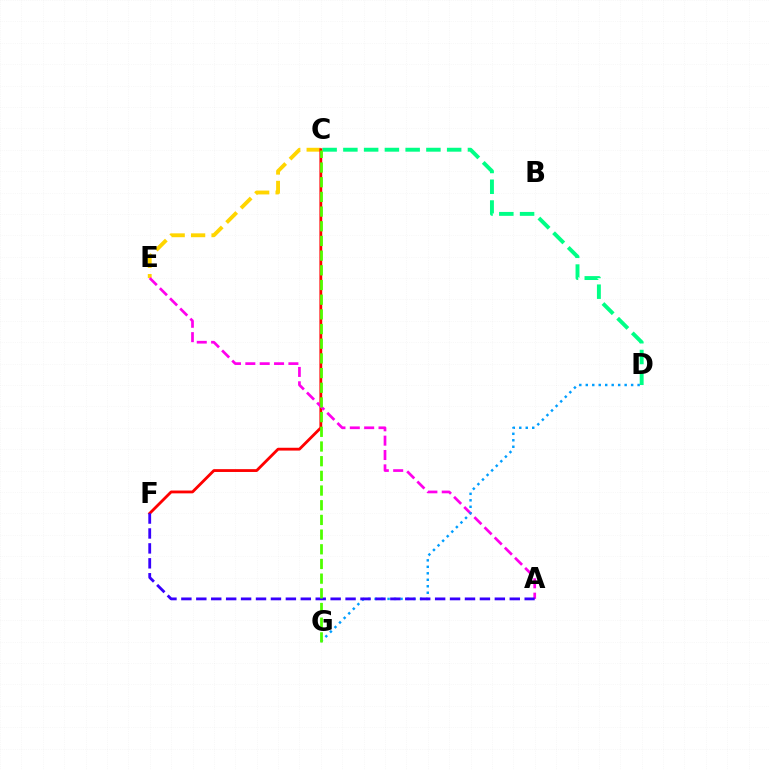{('C', 'E'): [{'color': '#ffd500', 'line_style': 'dashed', 'thickness': 2.78}], ('C', 'D'): [{'color': '#00ff86', 'line_style': 'dashed', 'thickness': 2.82}], ('C', 'F'): [{'color': '#ff0000', 'line_style': 'solid', 'thickness': 2.03}], ('A', 'E'): [{'color': '#ff00ed', 'line_style': 'dashed', 'thickness': 1.95}], ('D', 'G'): [{'color': '#009eff', 'line_style': 'dotted', 'thickness': 1.76}], ('A', 'F'): [{'color': '#3700ff', 'line_style': 'dashed', 'thickness': 2.03}], ('C', 'G'): [{'color': '#4fff00', 'line_style': 'dashed', 'thickness': 1.99}]}